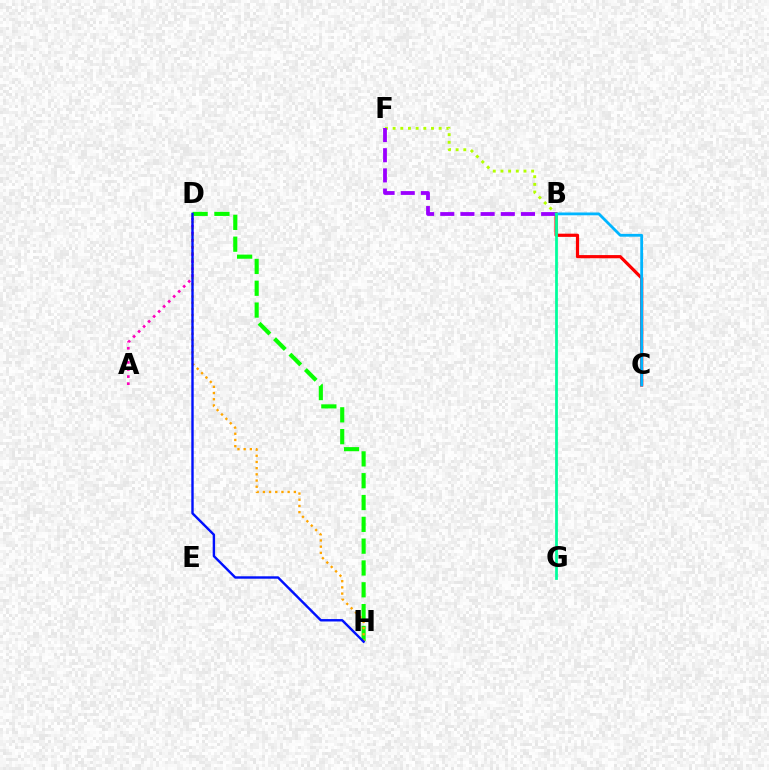{('D', 'H'): [{'color': '#08ff00', 'line_style': 'dashed', 'thickness': 2.96}, {'color': '#ffa500', 'line_style': 'dotted', 'thickness': 1.68}, {'color': '#0010ff', 'line_style': 'solid', 'thickness': 1.73}], ('A', 'D'): [{'color': '#ff00bd', 'line_style': 'dotted', 'thickness': 1.92}], ('B', 'F'): [{'color': '#b3ff00', 'line_style': 'dotted', 'thickness': 2.08}, {'color': '#9b00ff', 'line_style': 'dashed', 'thickness': 2.74}], ('B', 'C'): [{'color': '#ff0000', 'line_style': 'solid', 'thickness': 2.3}, {'color': '#00b5ff', 'line_style': 'solid', 'thickness': 2.02}], ('B', 'G'): [{'color': '#00ff9d', 'line_style': 'solid', 'thickness': 1.98}]}